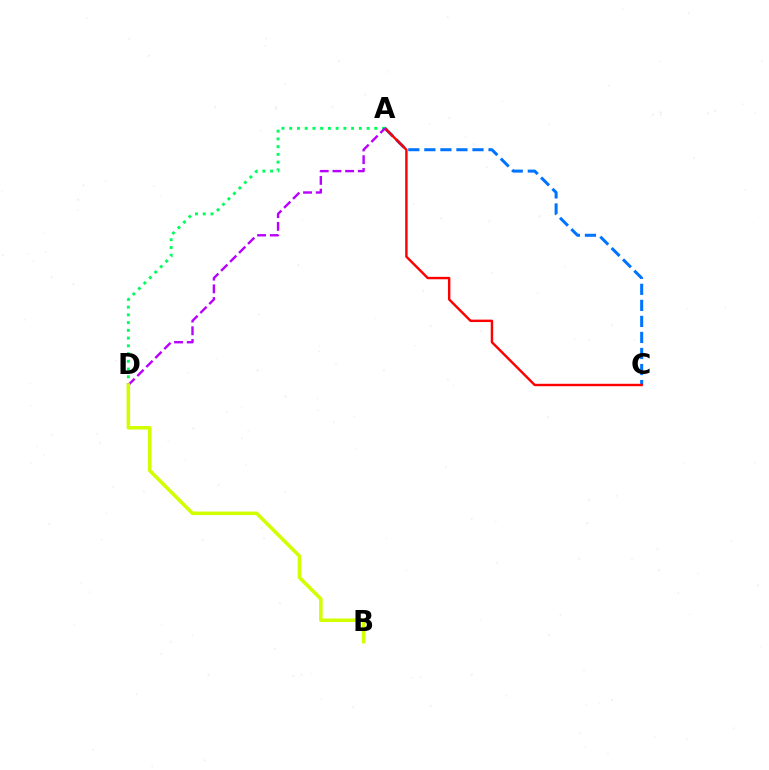{('A', 'C'): [{'color': '#0074ff', 'line_style': 'dashed', 'thickness': 2.18}, {'color': '#ff0000', 'line_style': 'solid', 'thickness': 1.74}], ('A', 'D'): [{'color': '#00ff5c', 'line_style': 'dotted', 'thickness': 2.1}, {'color': '#b900ff', 'line_style': 'dashed', 'thickness': 1.73}], ('B', 'D'): [{'color': '#d1ff00', 'line_style': 'solid', 'thickness': 2.55}]}